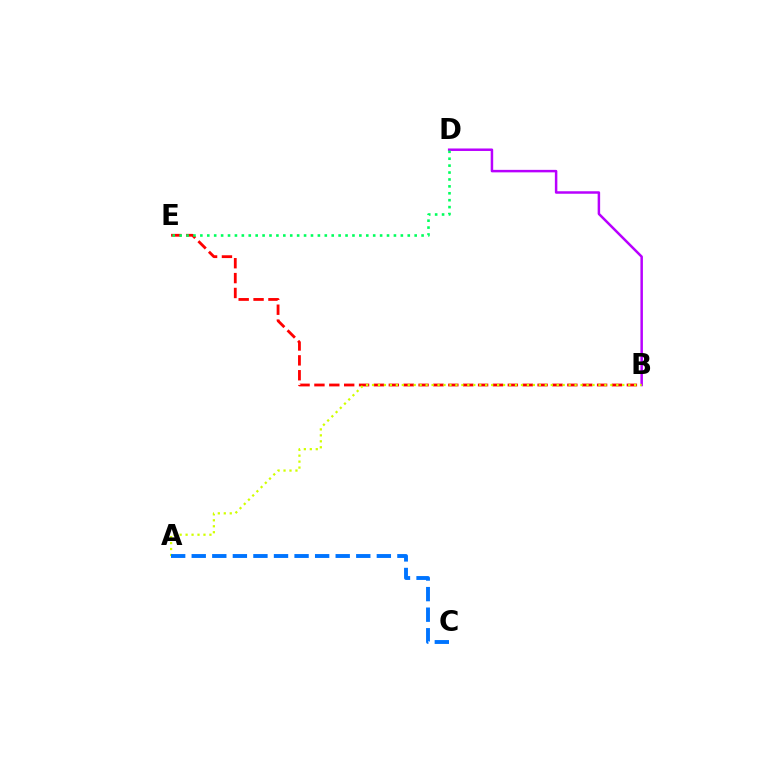{('B', 'D'): [{'color': '#b900ff', 'line_style': 'solid', 'thickness': 1.79}], ('B', 'E'): [{'color': '#ff0000', 'line_style': 'dashed', 'thickness': 2.02}], ('A', 'B'): [{'color': '#d1ff00', 'line_style': 'dotted', 'thickness': 1.62}], ('A', 'C'): [{'color': '#0074ff', 'line_style': 'dashed', 'thickness': 2.79}], ('D', 'E'): [{'color': '#00ff5c', 'line_style': 'dotted', 'thickness': 1.88}]}